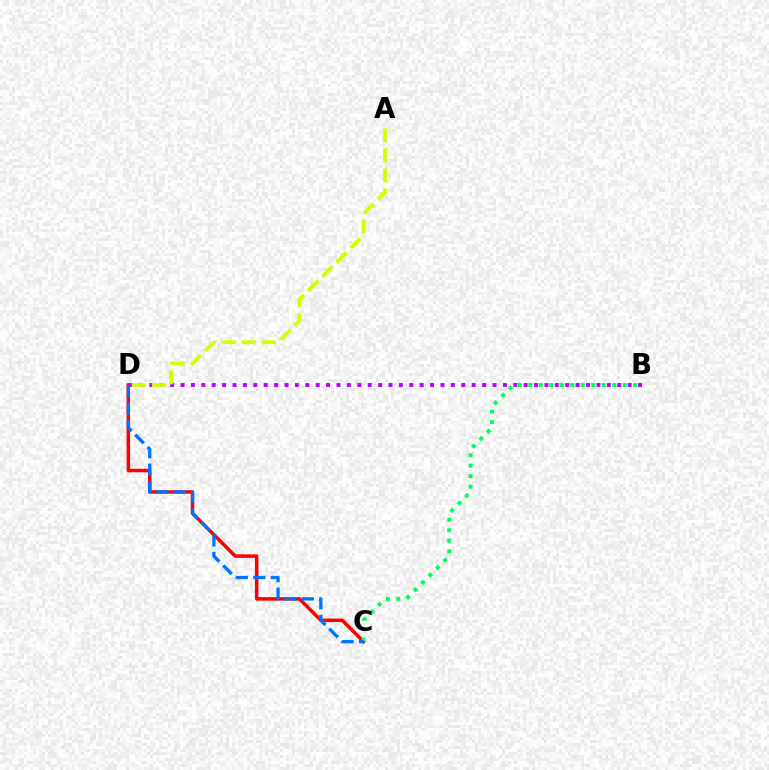{('C', 'D'): [{'color': '#ff0000', 'line_style': 'solid', 'thickness': 2.52}, {'color': '#0074ff', 'line_style': 'dashed', 'thickness': 2.38}], ('B', 'D'): [{'color': '#b900ff', 'line_style': 'dotted', 'thickness': 2.83}], ('B', 'C'): [{'color': '#00ff5c', 'line_style': 'dotted', 'thickness': 2.85}], ('A', 'D'): [{'color': '#d1ff00', 'line_style': 'dashed', 'thickness': 2.72}]}